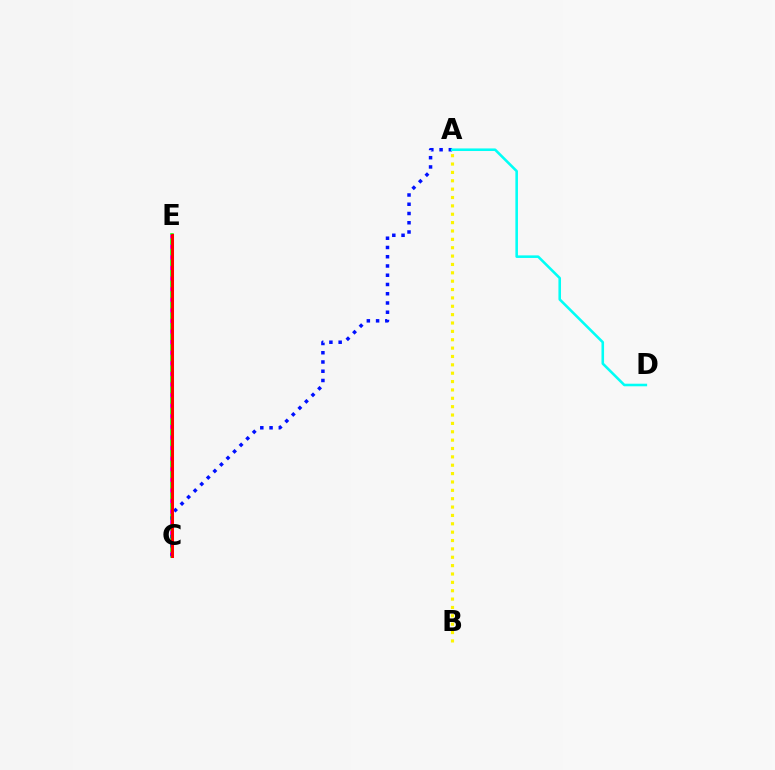{('C', 'E'): [{'color': '#08ff00', 'line_style': 'solid', 'thickness': 2.54}, {'color': '#ee00ff', 'line_style': 'dotted', 'thickness': 2.88}, {'color': '#ff0000', 'line_style': 'solid', 'thickness': 2.19}], ('A', 'C'): [{'color': '#0010ff', 'line_style': 'dotted', 'thickness': 2.51}], ('A', 'D'): [{'color': '#00fff6', 'line_style': 'solid', 'thickness': 1.85}], ('A', 'B'): [{'color': '#fcf500', 'line_style': 'dotted', 'thickness': 2.27}]}